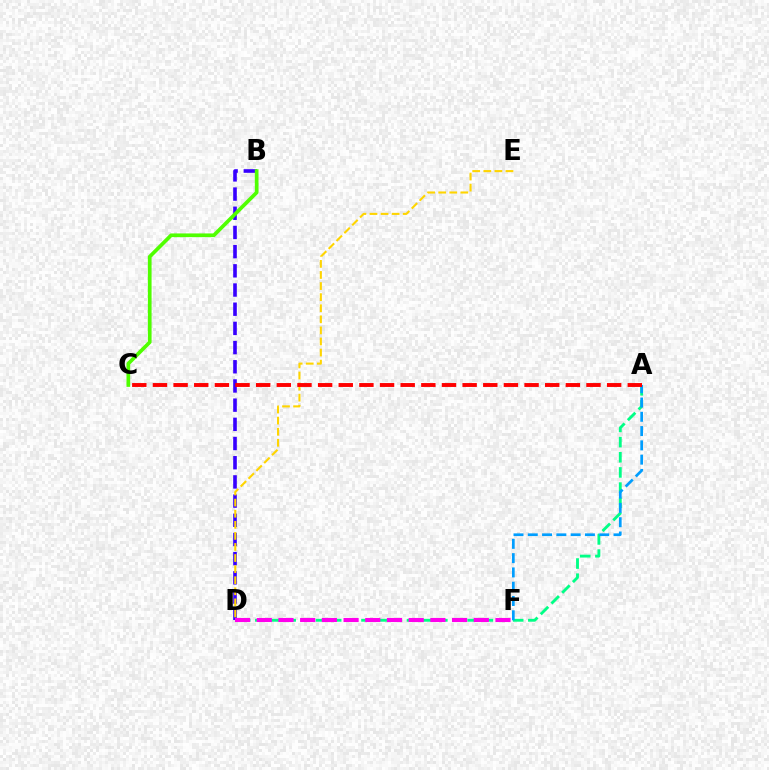{('B', 'D'): [{'color': '#3700ff', 'line_style': 'dashed', 'thickness': 2.61}], ('A', 'D'): [{'color': '#00ff86', 'line_style': 'dashed', 'thickness': 2.06}], ('D', 'F'): [{'color': '#ff00ed', 'line_style': 'dashed', 'thickness': 2.95}], ('D', 'E'): [{'color': '#ffd500', 'line_style': 'dashed', 'thickness': 1.51}], ('B', 'C'): [{'color': '#4fff00', 'line_style': 'solid', 'thickness': 2.66}], ('A', 'F'): [{'color': '#009eff', 'line_style': 'dashed', 'thickness': 1.94}], ('A', 'C'): [{'color': '#ff0000', 'line_style': 'dashed', 'thickness': 2.8}]}